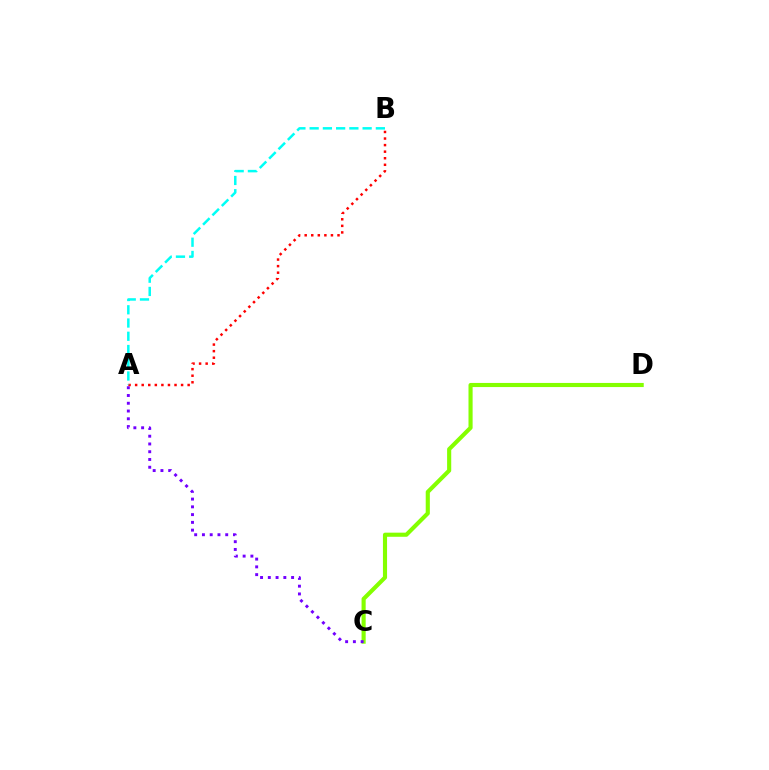{('A', 'B'): [{'color': '#ff0000', 'line_style': 'dotted', 'thickness': 1.78}, {'color': '#00fff6', 'line_style': 'dashed', 'thickness': 1.8}], ('C', 'D'): [{'color': '#84ff00', 'line_style': 'solid', 'thickness': 2.97}], ('A', 'C'): [{'color': '#7200ff', 'line_style': 'dotted', 'thickness': 2.11}]}